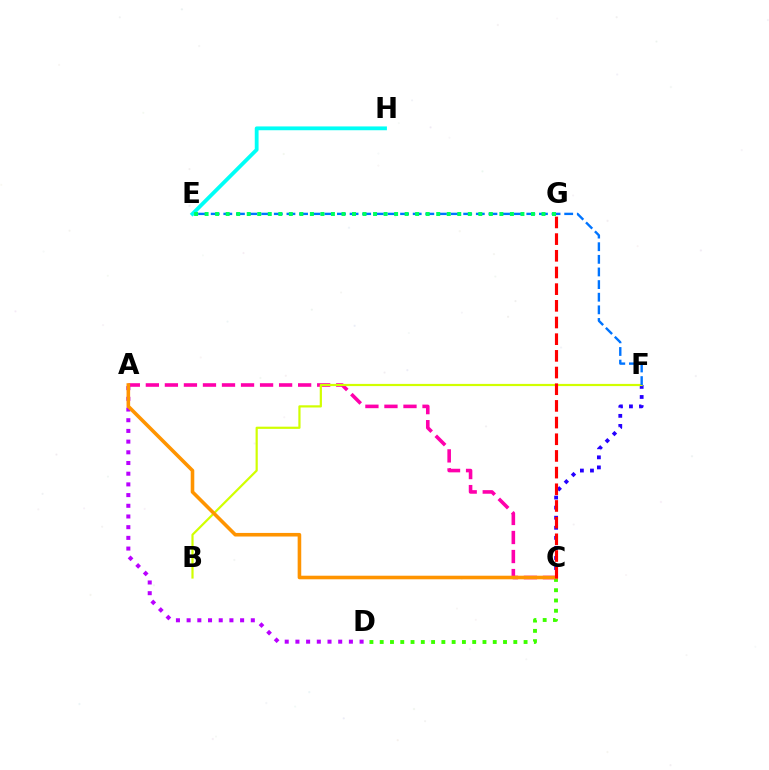{('A', 'C'): [{'color': '#ff00ac', 'line_style': 'dashed', 'thickness': 2.59}, {'color': '#ff9400', 'line_style': 'solid', 'thickness': 2.58}], ('C', 'F'): [{'color': '#2500ff', 'line_style': 'dotted', 'thickness': 2.74}], ('B', 'F'): [{'color': '#d1ff00', 'line_style': 'solid', 'thickness': 1.58}], ('E', 'F'): [{'color': '#0074ff', 'line_style': 'dashed', 'thickness': 1.72}], ('A', 'D'): [{'color': '#b900ff', 'line_style': 'dotted', 'thickness': 2.91}], ('C', 'D'): [{'color': '#3dff00', 'line_style': 'dotted', 'thickness': 2.79}], ('E', 'H'): [{'color': '#00fff6', 'line_style': 'solid', 'thickness': 2.74}], ('E', 'G'): [{'color': '#00ff5c', 'line_style': 'dotted', 'thickness': 2.86}], ('C', 'G'): [{'color': '#ff0000', 'line_style': 'dashed', 'thickness': 2.27}]}